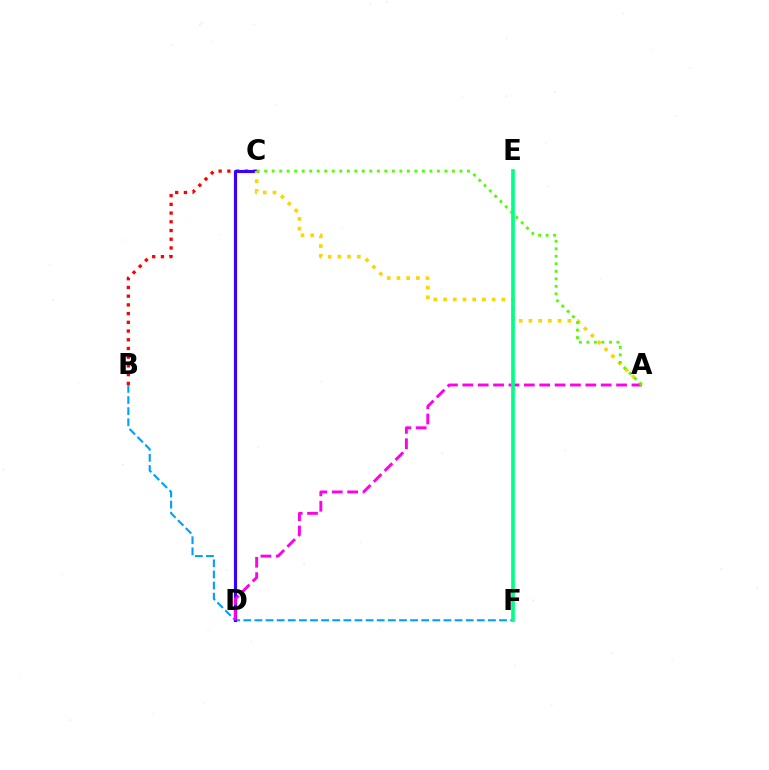{('B', 'F'): [{'color': '#009eff', 'line_style': 'dashed', 'thickness': 1.51}], ('B', 'C'): [{'color': '#ff0000', 'line_style': 'dotted', 'thickness': 2.37}], ('C', 'D'): [{'color': '#3700ff', 'line_style': 'solid', 'thickness': 2.27}], ('A', 'C'): [{'color': '#ffd500', 'line_style': 'dotted', 'thickness': 2.64}, {'color': '#4fff00', 'line_style': 'dotted', 'thickness': 2.04}], ('A', 'D'): [{'color': '#ff00ed', 'line_style': 'dashed', 'thickness': 2.09}], ('E', 'F'): [{'color': '#00ff86', 'line_style': 'solid', 'thickness': 2.65}]}